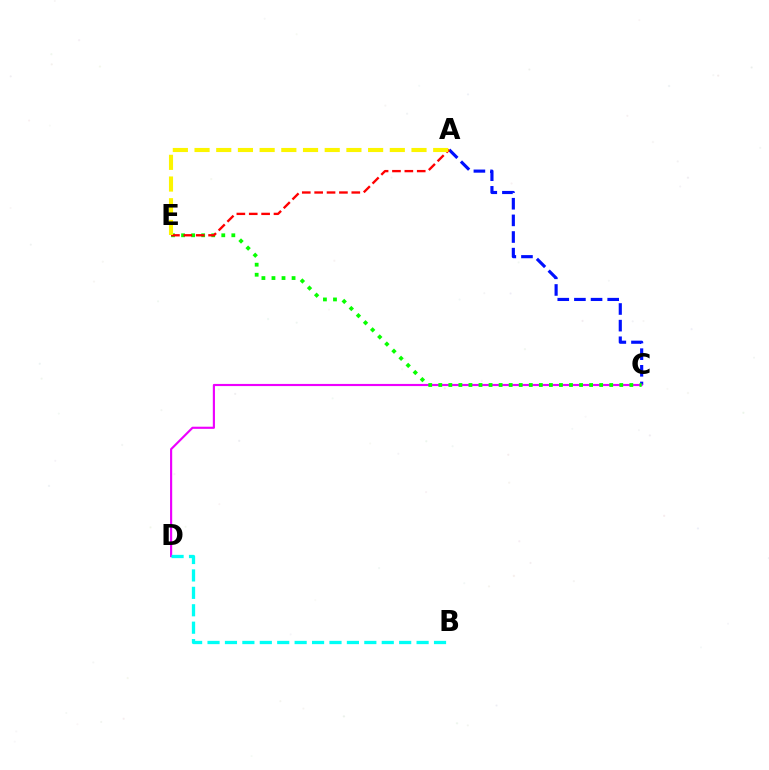{('A', 'C'): [{'color': '#0010ff', 'line_style': 'dashed', 'thickness': 2.26}], ('C', 'D'): [{'color': '#ee00ff', 'line_style': 'solid', 'thickness': 1.54}], ('C', 'E'): [{'color': '#08ff00', 'line_style': 'dotted', 'thickness': 2.73}], ('A', 'E'): [{'color': '#ff0000', 'line_style': 'dashed', 'thickness': 1.68}, {'color': '#fcf500', 'line_style': 'dashed', 'thickness': 2.95}], ('B', 'D'): [{'color': '#00fff6', 'line_style': 'dashed', 'thickness': 2.37}]}